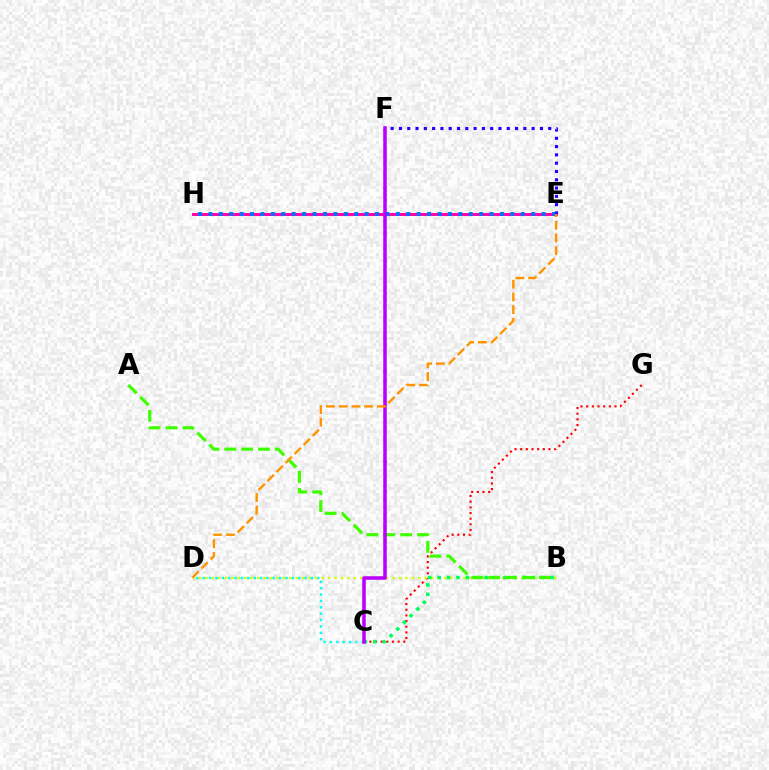{('E', 'H'): [{'color': '#ff00ac', 'line_style': 'solid', 'thickness': 2.13}, {'color': '#0074ff', 'line_style': 'dotted', 'thickness': 2.83}], ('C', 'G'): [{'color': '#ff0000', 'line_style': 'dotted', 'thickness': 1.54}], ('B', 'D'): [{'color': '#d1ff00', 'line_style': 'dotted', 'thickness': 1.75}], ('B', 'C'): [{'color': '#00ff5c', 'line_style': 'dotted', 'thickness': 2.56}], ('C', 'D'): [{'color': '#00fff6', 'line_style': 'dotted', 'thickness': 1.73}], ('E', 'F'): [{'color': '#2500ff', 'line_style': 'dotted', 'thickness': 2.25}], ('A', 'B'): [{'color': '#3dff00', 'line_style': 'dashed', 'thickness': 2.29}], ('C', 'F'): [{'color': '#b900ff', 'line_style': 'solid', 'thickness': 2.55}], ('D', 'E'): [{'color': '#ff9400', 'line_style': 'dashed', 'thickness': 1.73}]}